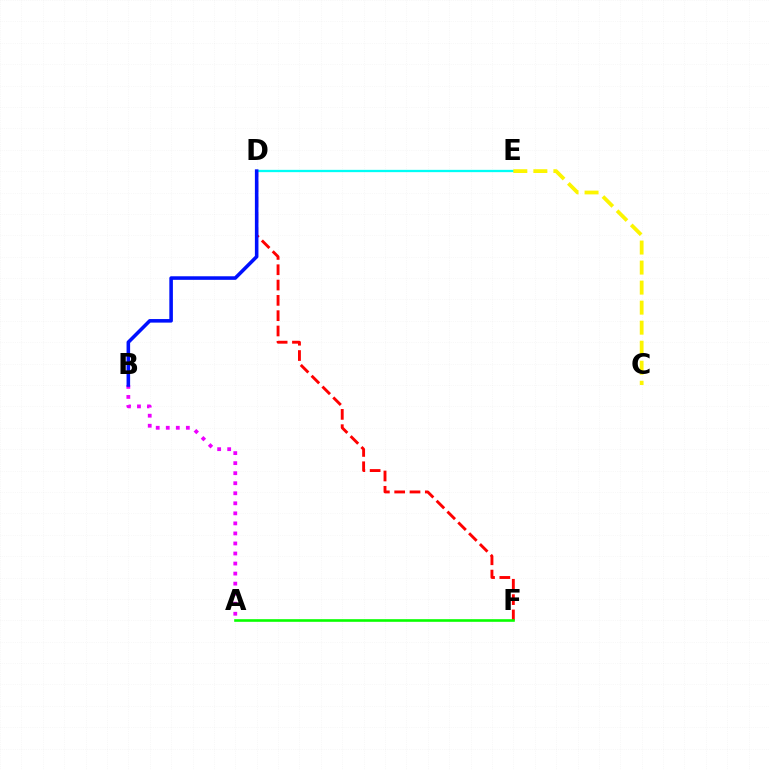{('D', 'F'): [{'color': '#ff0000', 'line_style': 'dashed', 'thickness': 2.08}], ('D', 'E'): [{'color': '#00fff6', 'line_style': 'solid', 'thickness': 1.65}], ('A', 'F'): [{'color': '#08ff00', 'line_style': 'solid', 'thickness': 1.89}], ('C', 'E'): [{'color': '#fcf500', 'line_style': 'dashed', 'thickness': 2.72}], ('A', 'B'): [{'color': '#ee00ff', 'line_style': 'dotted', 'thickness': 2.73}], ('B', 'D'): [{'color': '#0010ff', 'line_style': 'solid', 'thickness': 2.57}]}